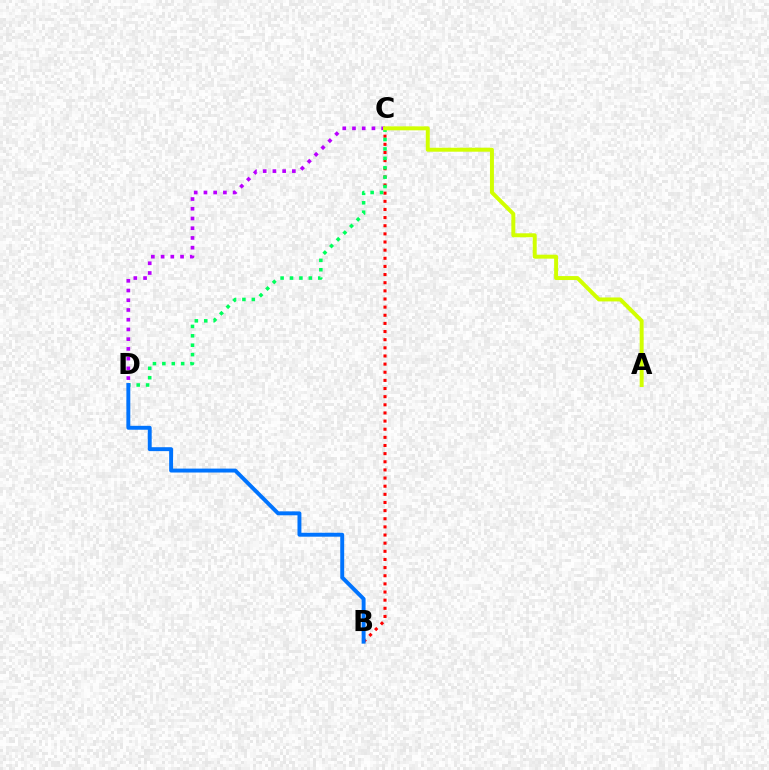{('C', 'D'): [{'color': '#b900ff', 'line_style': 'dotted', 'thickness': 2.64}, {'color': '#00ff5c', 'line_style': 'dotted', 'thickness': 2.56}], ('B', 'C'): [{'color': '#ff0000', 'line_style': 'dotted', 'thickness': 2.21}], ('A', 'C'): [{'color': '#d1ff00', 'line_style': 'solid', 'thickness': 2.85}], ('B', 'D'): [{'color': '#0074ff', 'line_style': 'solid', 'thickness': 2.82}]}